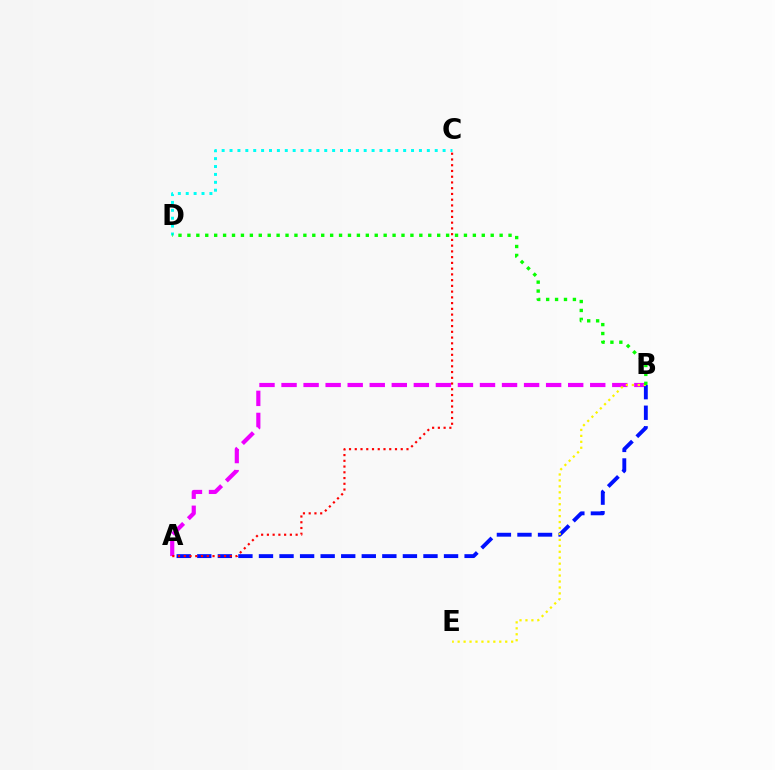{('C', 'D'): [{'color': '#00fff6', 'line_style': 'dotted', 'thickness': 2.14}], ('A', 'B'): [{'color': '#ee00ff', 'line_style': 'dashed', 'thickness': 3.0}, {'color': '#0010ff', 'line_style': 'dashed', 'thickness': 2.79}], ('B', 'E'): [{'color': '#fcf500', 'line_style': 'dotted', 'thickness': 1.62}], ('A', 'C'): [{'color': '#ff0000', 'line_style': 'dotted', 'thickness': 1.56}], ('B', 'D'): [{'color': '#08ff00', 'line_style': 'dotted', 'thickness': 2.42}]}